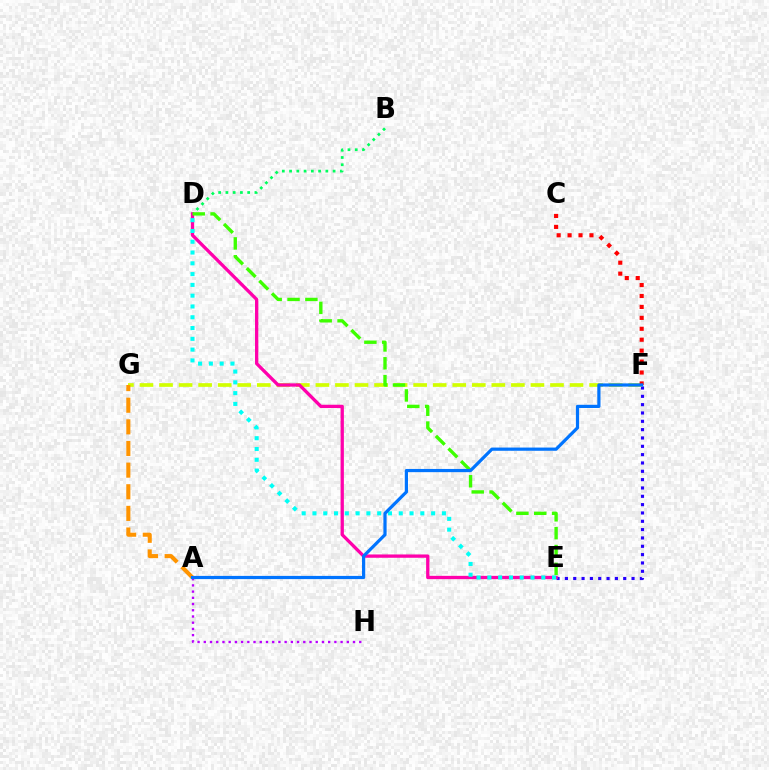{('E', 'F'): [{'color': '#2500ff', 'line_style': 'dotted', 'thickness': 2.26}], ('B', 'D'): [{'color': '#00ff5c', 'line_style': 'dotted', 'thickness': 1.97}], ('F', 'G'): [{'color': '#d1ff00', 'line_style': 'dashed', 'thickness': 2.66}], ('D', 'E'): [{'color': '#ff00ac', 'line_style': 'solid', 'thickness': 2.38}, {'color': '#3dff00', 'line_style': 'dashed', 'thickness': 2.42}, {'color': '#00fff6', 'line_style': 'dotted', 'thickness': 2.93}], ('A', 'G'): [{'color': '#ff9400', 'line_style': 'dashed', 'thickness': 2.94}], ('C', 'F'): [{'color': '#ff0000', 'line_style': 'dotted', 'thickness': 2.97}], ('A', 'H'): [{'color': '#b900ff', 'line_style': 'dotted', 'thickness': 1.69}], ('A', 'F'): [{'color': '#0074ff', 'line_style': 'solid', 'thickness': 2.31}]}